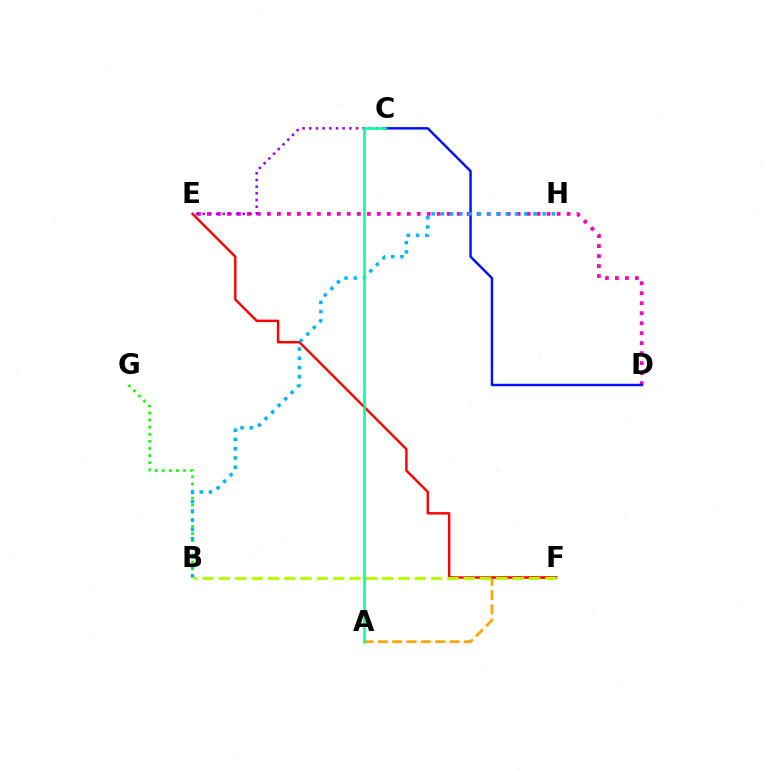{('A', 'F'): [{'color': '#ffa500', 'line_style': 'dashed', 'thickness': 1.94}], ('D', 'E'): [{'color': '#ff00bd', 'line_style': 'dotted', 'thickness': 2.71}], ('B', 'G'): [{'color': '#08ff00', 'line_style': 'dotted', 'thickness': 1.93}], ('C', 'D'): [{'color': '#0010ff', 'line_style': 'solid', 'thickness': 1.76}], ('C', 'E'): [{'color': '#9b00ff', 'line_style': 'dotted', 'thickness': 1.82}], ('E', 'F'): [{'color': '#ff0000', 'line_style': 'solid', 'thickness': 1.74}], ('B', 'F'): [{'color': '#b3ff00', 'line_style': 'dashed', 'thickness': 2.22}], ('B', 'H'): [{'color': '#00b5ff', 'line_style': 'dotted', 'thickness': 2.51}], ('A', 'C'): [{'color': '#00ff9d', 'line_style': 'solid', 'thickness': 1.85}]}